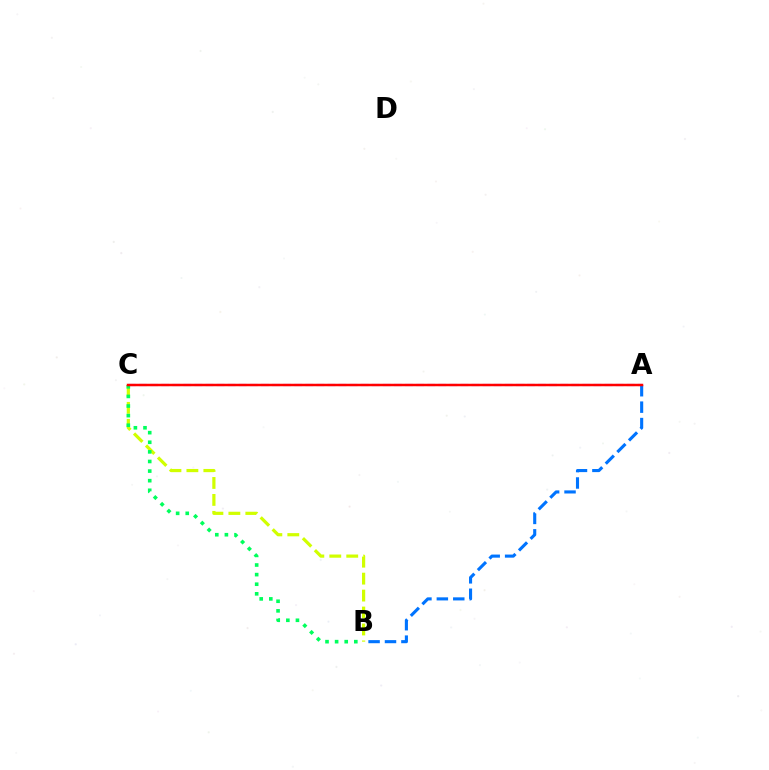{('B', 'C'): [{'color': '#d1ff00', 'line_style': 'dashed', 'thickness': 2.3}, {'color': '#00ff5c', 'line_style': 'dotted', 'thickness': 2.61}], ('A', 'B'): [{'color': '#0074ff', 'line_style': 'dashed', 'thickness': 2.23}], ('A', 'C'): [{'color': '#b900ff', 'line_style': 'dashed', 'thickness': 1.51}, {'color': '#ff0000', 'line_style': 'solid', 'thickness': 1.79}]}